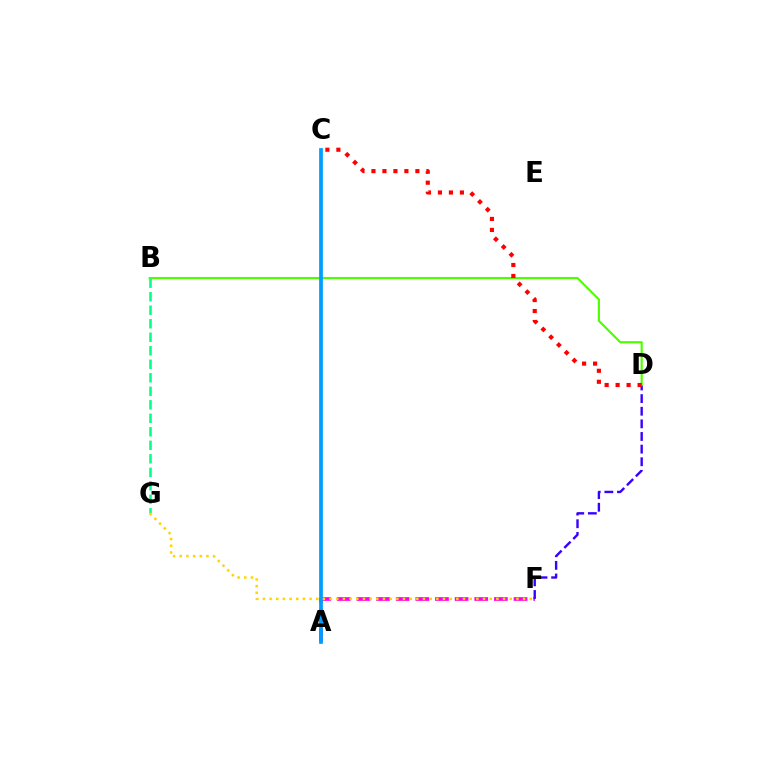{('A', 'F'): [{'color': '#ff00ed', 'line_style': 'dashed', 'thickness': 2.67}], ('D', 'F'): [{'color': '#3700ff', 'line_style': 'dashed', 'thickness': 1.72}], ('B', 'D'): [{'color': '#4fff00', 'line_style': 'solid', 'thickness': 1.56}], ('B', 'G'): [{'color': '#00ff86', 'line_style': 'dashed', 'thickness': 1.83}], ('A', 'C'): [{'color': '#009eff', 'line_style': 'solid', 'thickness': 2.69}], ('C', 'D'): [{'color': '#ff0000', 'line_style': 'dotted', 'thickness': 2.98}], ('F', 'G'): [{'color': '#ffd500', 'line_style': 'dotted', 'thickness': 1.81}]}